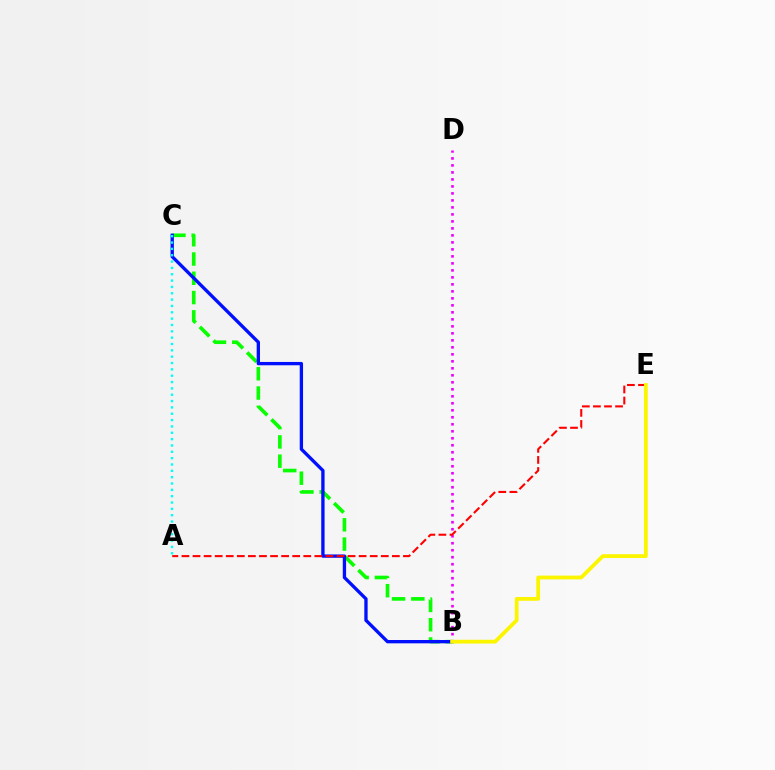{('B', 'C'): [{'color': '#08ff00', 'line_style': 'dashed', 'thickness': 2.62}, {'color': '#0010ff', 'line_style': 'solid', 'thickness': 2.39}], ('B', 'D'): [{'color': '#ee00ff', 'line_style': 'dotted', 'thickness': 1.9}], ('A', 'E'): [{'color': '#ff0000', 'line_style': 'dashed', 'thickness': 1.5}], ('A', 'C'): [{'color': '#00fff6', 'line_style': 'dotted', 'thickness': 1.72}], ('B', 'E'): [{'color': '#fcf500', 'line_style': 'solid', 'thickness': 2.72}]}